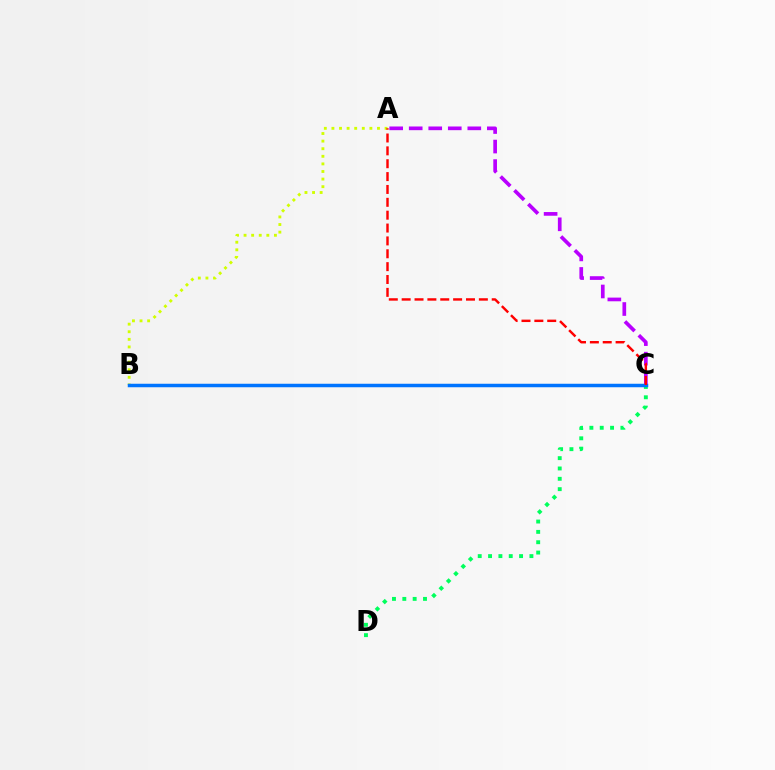{('A', 'B'): [{'color': '#d1ff00', 'line_style': 'dotted', 'thickness': 2.06}], ('A', 'C'): [{'color': '#b900ff', 'line_style': 'dashed', 'thickness': 2.65}, {'color': '#ff0000', 'line_style': 'dashed', 'thickness': 1.75}], ('C', 'D'): [{'color': '#00ff5c', 'line_style': 'dotted', 'thickness': 2.81}], ('B', 'C'): [{'color': '#0074ff', 'line_style': 'solid', 'thickness': 2.52}]}